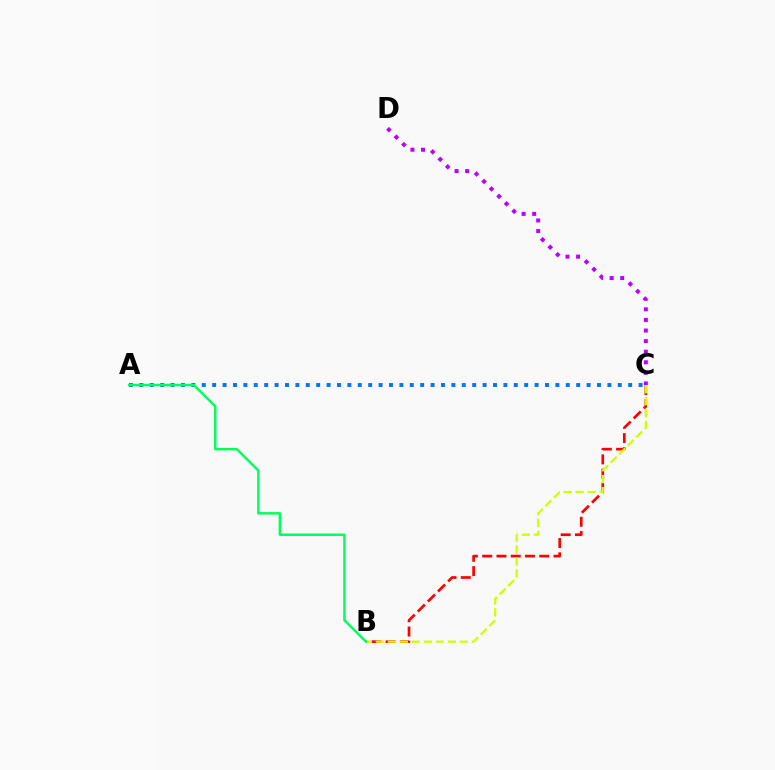{('B', 'C'): [{'color': '#ff0000', 'line_style': 'dashed', 'thickness': 1.94}, {'color': '#d1ff00', 'line_style': 'dashed', 'thickness': 1.63}], ('A', 'C'): [{'color': '#0074ff', 'line_style': 'dotted', 'thickness': 2.83}], ('C', 'D'): [{'color': '#b900ff', 'line_style': 'dotted', 'thickness': 2.88}], ('A', 'B'): [{'color': '#00ff5c', 'line_style': 'solid', 'thickness': 1.76}]}